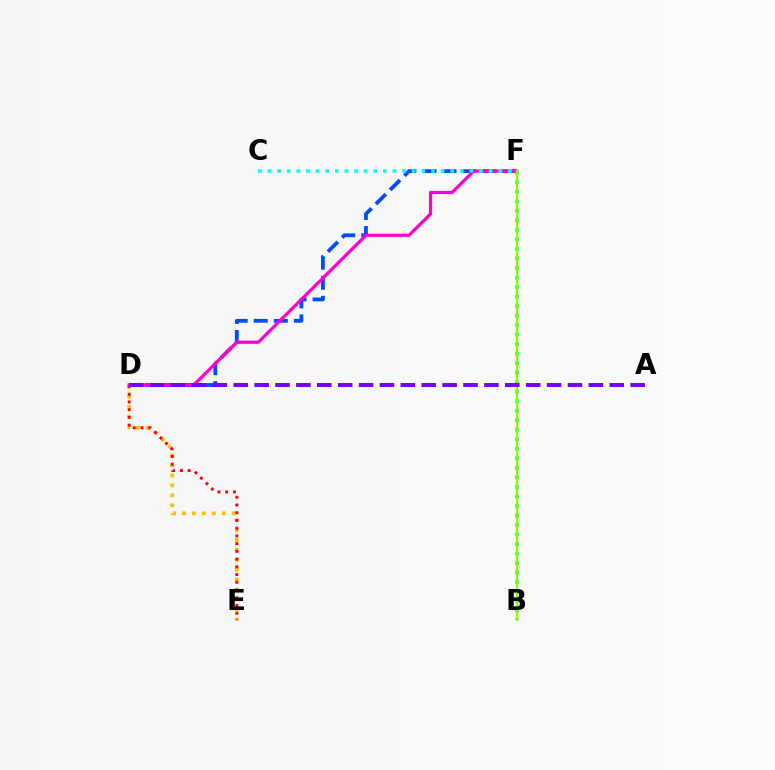{('D', 'E'): [{'color': '#ffbd00', 'line_style': 'dotted', 'thickness': 2.7}, {'color': '#ff0000', 'line_style': 'dotted', 'thickness': 2.1}], ('B', 'F'): [{'color': '#00ff39', 'line_style': 'dotted', 'thickness': 2.59}, {'color': '#84ff00', 'line_style': 'solid', 'thickness': 1.59}], ('D', 'F'): [{'color': '#004bff', 'line_style': 'dashed', 'thickness': 2.72}, {'color': '#ff00cf', 'line_style': 'solid', 'thickness': 2.33}], ('C', 'F'): [{'color': '#00fff6', 'line_style': 'dotted', 'thickness': 2.61}], ('A', 'D'): [{'color': '#7200ff', 'line_style': 'dashed', 'thickness': 2.84}]}